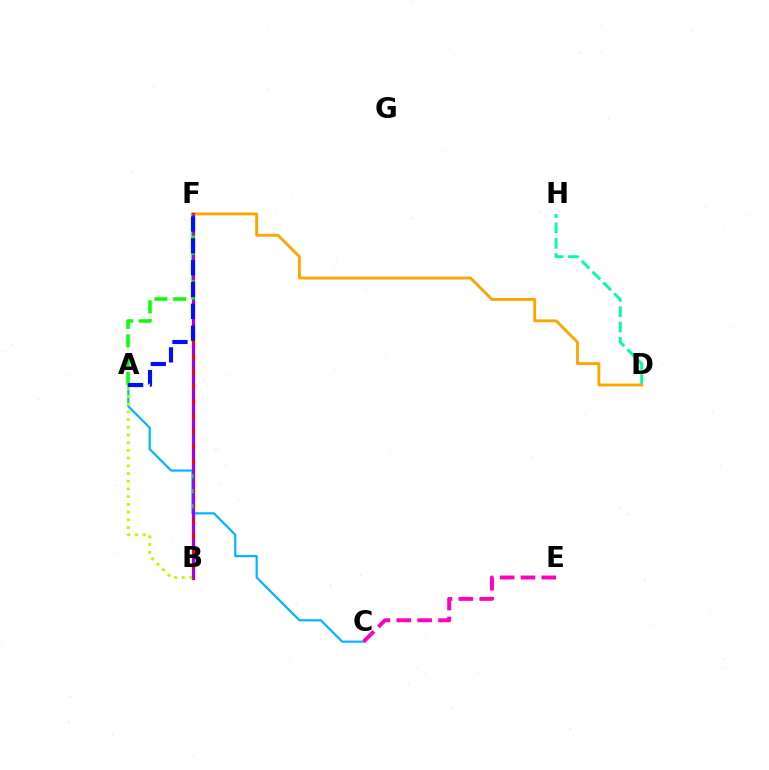{('D', 'H'): [{'color': '#00ff9d', 'line_style': 'dashed', 'thickness': 2.09}], ('D', 'F'): [{'color': '#ffa500', 'line_style': 'solid', 'thickness': 2.07}], ('B', 'F'): [{'color': '#ff0000', 'line_style': 'solid', 'thickness': 2.33}, {'color': '#9b00ff', 'line_style': 'dashed', 'thickness': 2.03}], ('A', 'C'): [{'color': '#00b5ff', 'line_style': 'solid', 'thickness': 1.58}], ('A', 'F'): [{'color': '#08ff00', 'line_style': 'dashed', 'thickness': 2.54}, {'color': '#0010ff', 'line_style': 'dashed', 'thickness': 2.97}], ('A', 'B'): [{'color': '#b3ff00', 'line_style': 'dotted', 'thickness': 2.09}], ('C', 'E'): [{'color': '#ff00bd', 'line_style': 'dashed', 'thickness': 2.84}]}